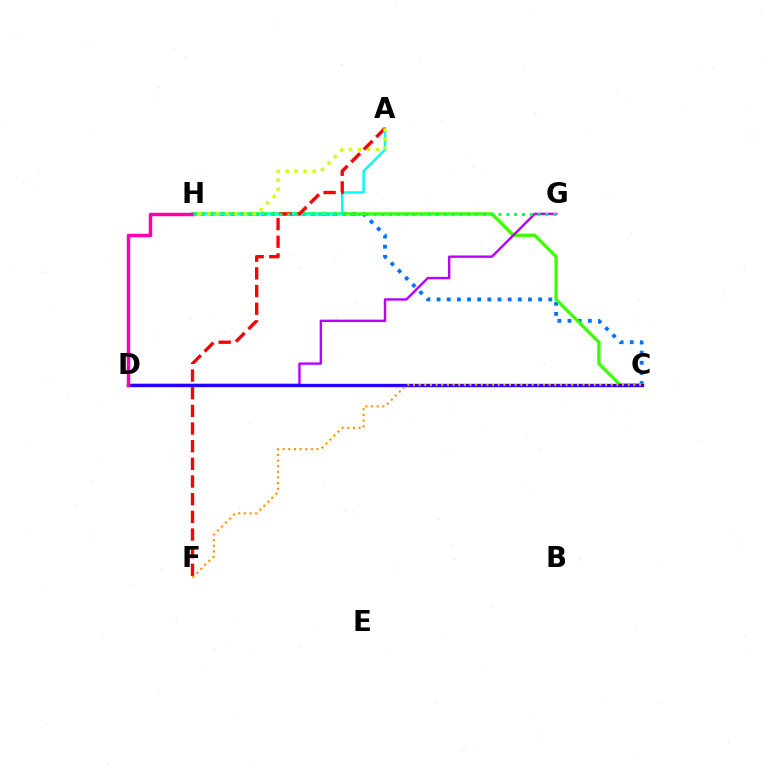{('C', 'H'): [{'color': '#0074ff', 'line_style': 'dotted', 'thickness': 2.76}, {'color': '#3dff00', 'line_style': 'solid', 'thickness': 2.37}], ('D', 'G'): [{'color': '#b900ff', 'line_style': 'solid', 'thickness': 1.73}], ('C', 'D'): [{'color': '#2500ff', 'line_style': 'solid', 'thickness': 2.41}], ('A', 'H'): [{'color': '#00fff6', 'line_style': 'solid', 'thickness': 1.76}, {'color': '#d1ff00', 'line_style': 'dotted', 'thickness': 2.46}], ('A', 'F'): [{'color': '#ff0000', 'line_style': 'dashed', 'thickness': 2.4}], ('D', 'H'): [{'color': '#ff00ac', 'line_style': 'solid', 'thickness': 2.49}], ('G', 'H'): [{'color': '#00ff5c', 'line_style': 'dotted', 'thickness': 2.13}], ('C', 'F'): [{'color': '#ff9400', 'line_style': 'dotted', 'thickness': 1.54}]}